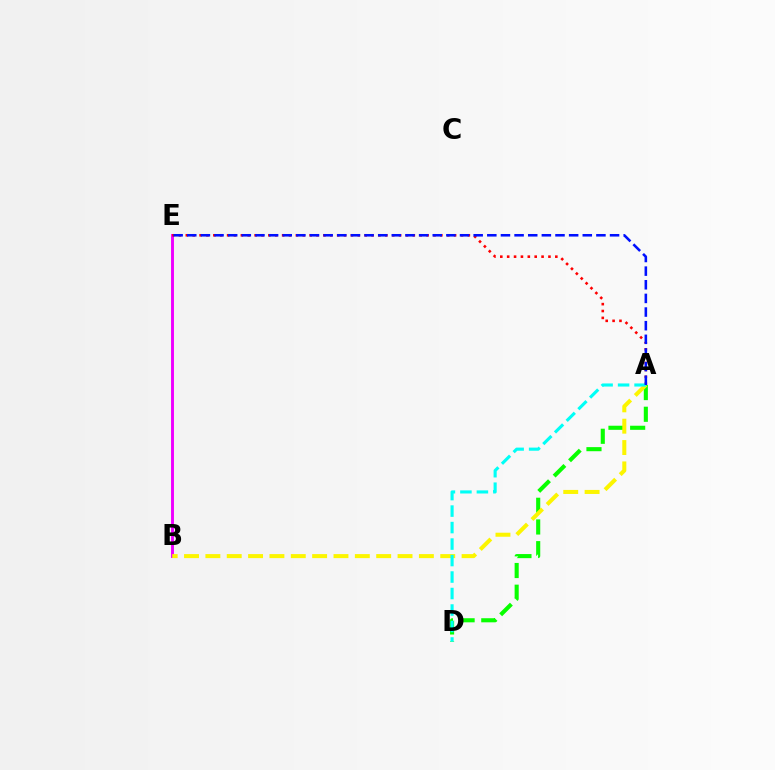{('B', 'E'): [{'color': '#ee00ff', 'line_style': 'solid', 'thickness': 2.1}], ('A', 'D'): [{'color': '#08ff00', 'line_style': 'dashed', 'thickness': 2.95}, {'color': '#00fff6', 'line_style': 'dashed', 'thickness': 2.24}], ('A', 'B'): [{'color': '#fcf500', 'line_style': 'dashed', 'thickness': 2.9}], ('A', 'E'): [{'color': '#ff0000', 'line_style': 'dotted', 'thickness': 1.87}, {'color': '#0010ff', 'line_style': 'dashed', 'thickness': 1.85}]}